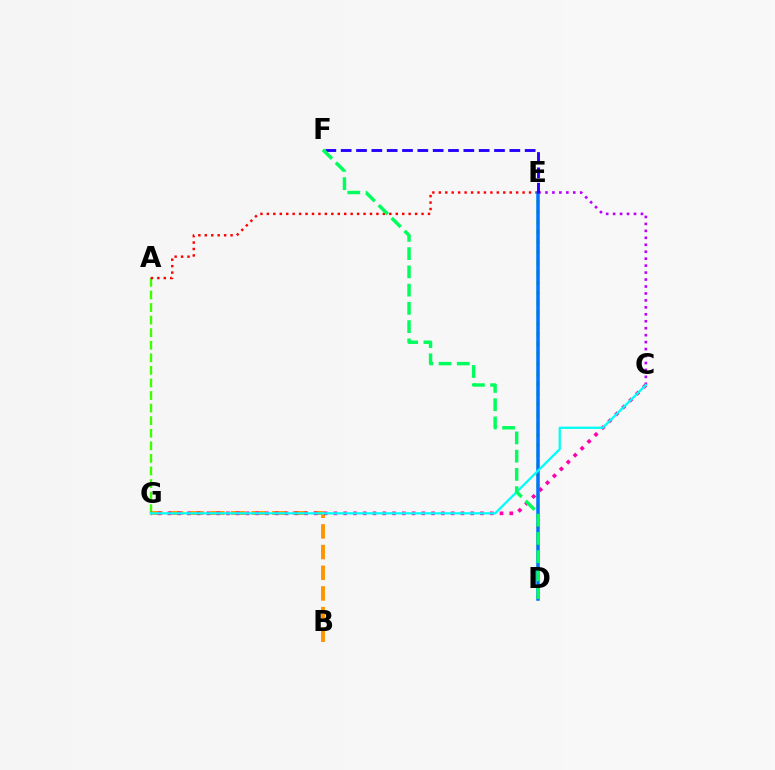{('C', 'E'): [{'color': '#b900ff', 'line_style': 'dotted', 'thickness': 1.89}], ('D', 'E'): [{'color': '#d1ff00', 'line_style': 'dotted', 'thickness': 2.75}, {'color': '#0074ff', 'line_style': 'solid', 'thickness': 2.52}], ('A', 'G'): [{'color': '#3dff00', 'line_style': 'dashed', 'thickness': 1.71}], ('A', 'E'): [{'color': '#ff0000', 'line_style': 'dotted', 'thickness': 1.75}], ('B', 'G'): [{'color': '#ff9400', 'line_style': 'dashed', 'thickness': 2.81}], ('C', 'G'): [{'color': '#ff00ac', 'line_style': 'dotted', 'thickness': 2.65}, {'color': '#00fff6', 'line_style': 'solid', 'thickness': 1.63}], ('E', 'F'): [{'color': '#2500ff', 'line_style': 'dashed', 'thickness': 2.08}], ('D', 'F'): [{'color': '#00ff5c', 'line_style': 'dashed', 'thickness': 2.48}]}